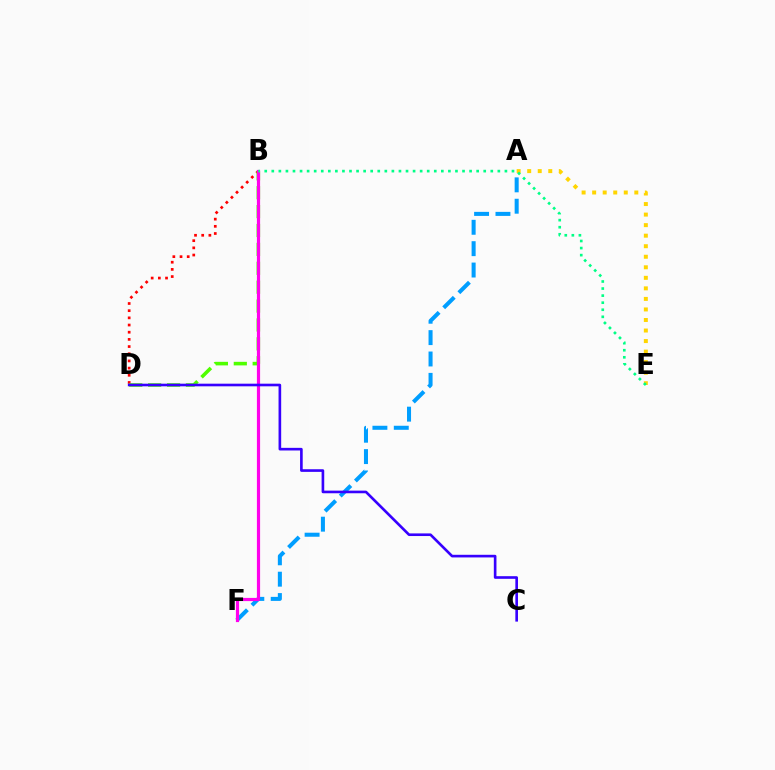{('A', 'E'): [{'color': '#ffd500', 'line_style': 'dotted', 'thickness': 2.86}], ('B', 'D'): [{'color': '#ff0000', 'line_style': 'dotted', 'thickness': 1.95}, {'color': '#4fff00', 'line_style': 'dashed', 'thickness': 2.57}], ('A', 'F'): [{'color': '#009eff', 'line_style': 'dashed', 'thickness': 2.9}], ('B', 'F'): [{'color': '#ff00ed', 'line_style': 'solid', 'thickness': 2.29}], ('C', 'D'): [{'color': '#3700ff', 'line_style': 'solid', 'thickness': 1.9}], ('B', 'E'): [{'color': '#00ff86', 'line_style': 'dotted', 'thickness': 1.92}]}